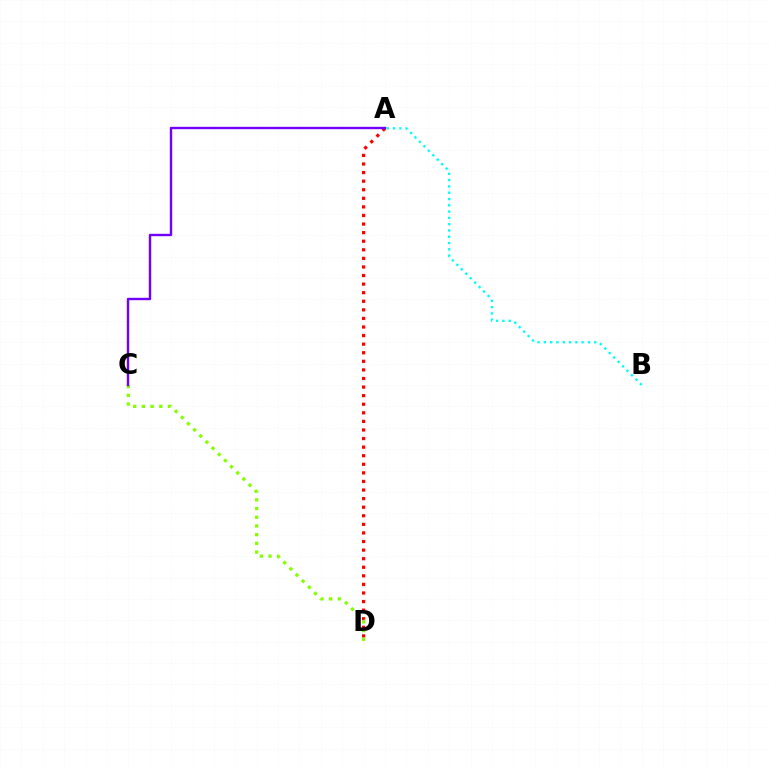{('A', 'D'): [{'color': '#ff0000', 'line_style': 'dotted', 'thickness': 2.33}], ('C', 'D'): [{'color': '#84ff00', 'line_style': 'dotted', 'thickness': 2.36}], ('A', 'C'): [{'color': '#7200ff', 'line_style': 'solid', 'thickness': 1.72}], ('A', 'B'): [{'color': '#00fff6', 'line_style': 'dotted', 'thickness': 1.71}]}